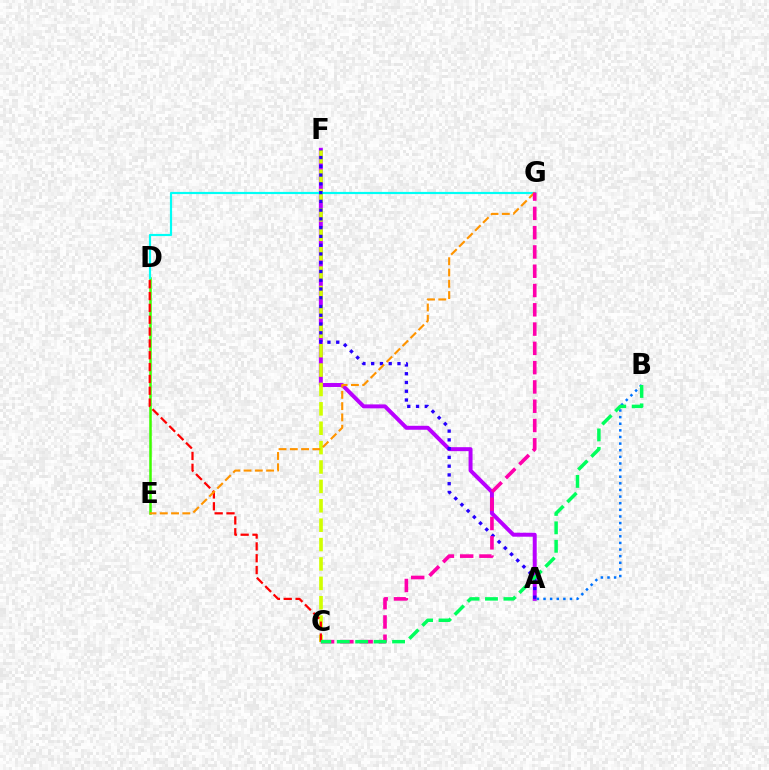{('A', 'F'): [{'color': '#b900ff', 'line_style': 'solid', 'thickness': 2.85}, {'color': '#2500ff', 'line_style': 'dotted', 'thickness': 2.38}], ('D', 'E'): [{'color': '#3dff00', 'line_style': 'solid', 'thickness': 1.83}], ('C', 'F'): [{'color': '#d1ff00', 'line_style': 'dashed', 'thickness': 2.63}], ('D', 'G'): [{'color': '#00fff6', 'line_style': 'solid', 'thickness': 1.56}], ('C', 'D'): [{'color': '#ff0000', 'line_style': 'dashed', 'thickness': 1.61}], ('E', 'G'): [{'color': '#ff9400', 'line_style': 'dashed', 'thickness': 1.53}], ('A', 'B'): [{'color': '#0074ff', 'line_style': 'dotted', 'thickness': 1.8}], ('C', 'G'): [{'color': '#ff00ac', 'line_style': 'dashed', 'thickness': 2.62}], ('B', 'C'): [{'color': '#00ff5c', 'line_style': 'dashed', 'thickness': 2.5}]}